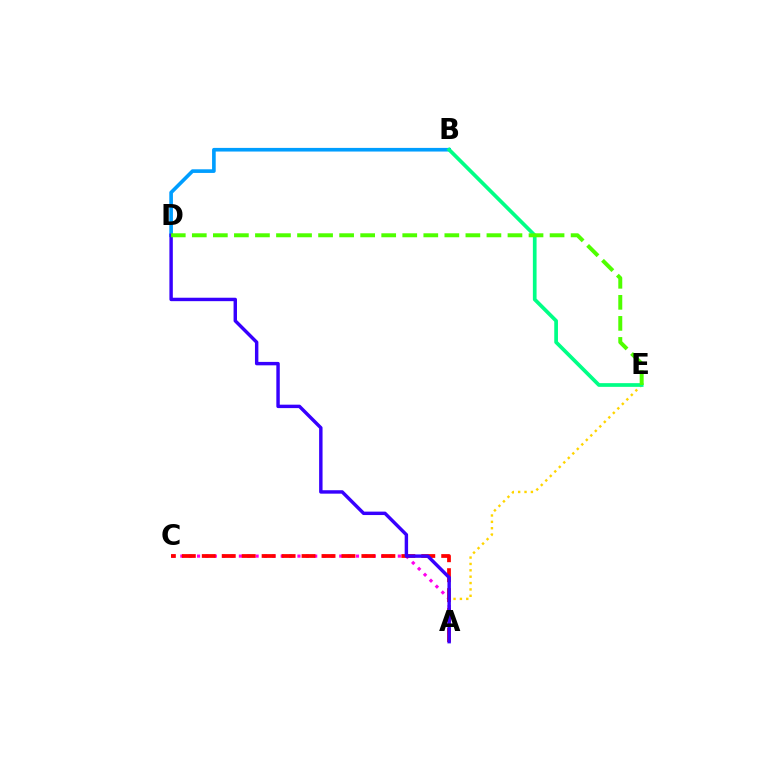{('A', 'E'): [{'color': '#ffd500', 'line_style': 'dotted', 'thickness': 1.73}], ('B', 'D'): [{'color': '#009eff', 'line_style': 'solid', 'thickness': 2.62}], ('A', 'C'): [{'color': '#ff00ed', 'line_style': 'dotted', 'thickness': 2.27}, {'color': '#ff0000', 'line_style': 'dashed', 'thickness': 2.71}], ('B', 'E'): [{'color': '#00ff86', 'line_style': 'solid', 'thickness': 2.67}], ('A', 'D'): [{'color': '#3700ff', 'line_style': 'solid', 'thickness': 2.47}], ('D', 'E'): [{'color': '#4fff00', 'line_style': 'dashed', 'thickness': 2.86}]}